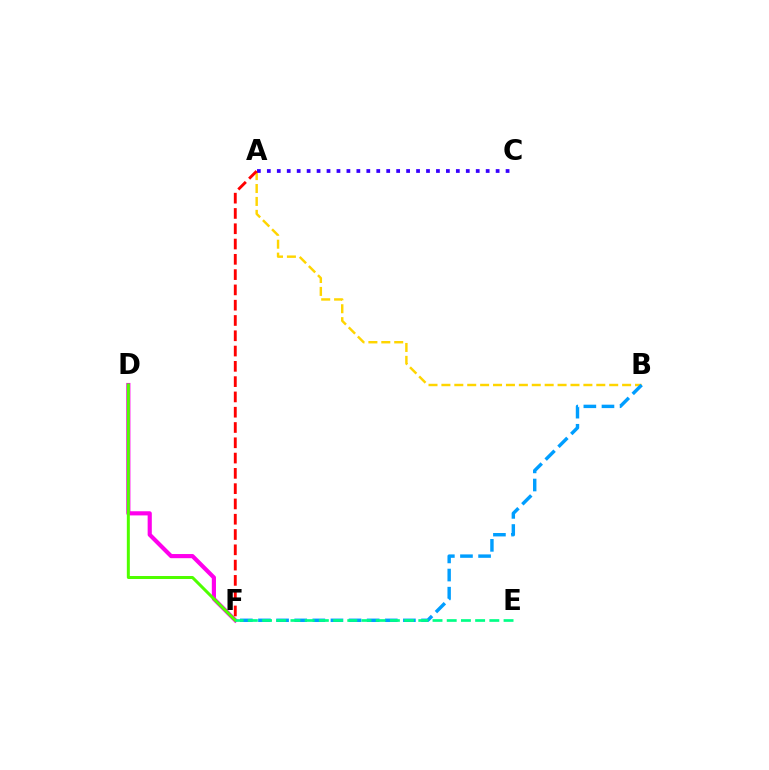{('A', 'B'): [{'color': '#ffd500', 'line_style': 'dashed', 'thickness': 1.75}], ('D', 'F'): [{'color': '#ff00ed', 'line_style': 'solid', 'thickness': 2.99}, {'color': '#4fff00', 'line_style': 'solid', 'thickness': 2.16}], ('A', 'C'): [{'color': '#3700ff', 'line_style': 'dotted', 'thickness': 2.7}], ('A', 'F'): [{'color': '#ff0000', 'line_style': 'dashed', 'thickness': 2.08}], ('B', 'F'): [{'color': '#009eff', 'line_style': 'dashed', 'thickness': 2.46}], ('E', 'F'): [{'color': '#00ff86', 'line_style': 'dashed', 'thickness': 1.93}]}